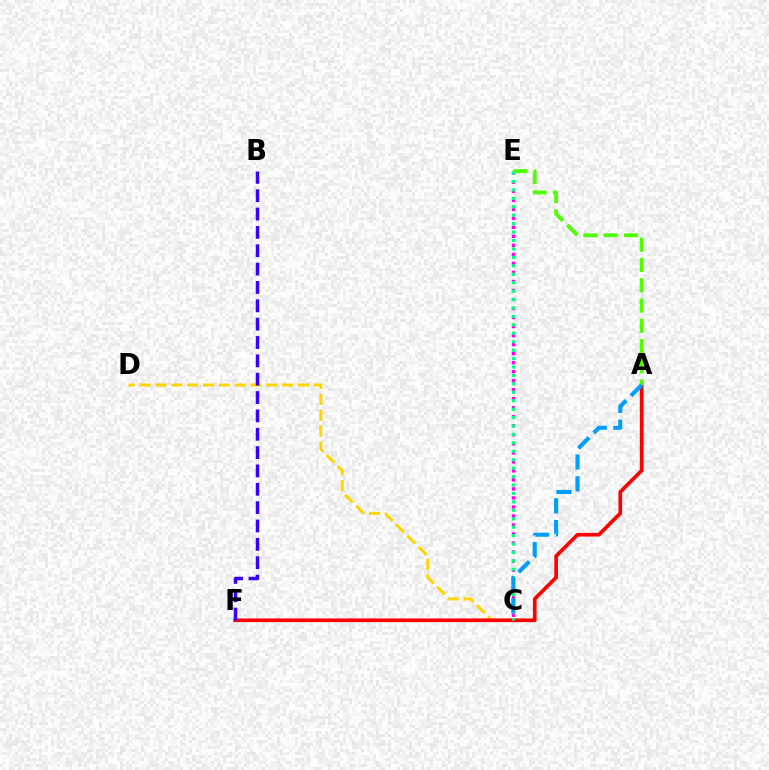{('C', 'E'): [{'color': '#ff00ed', 'line_style': 'dotted', 'thickness': 2.45}, {'color': '#00ff86', 'line_style': 'dotted', 'thickness': 2.29}], ('C', 'D'): [{'color': '#ffd500', 'line_style': 'dashed', 'thickness': 2.15}], ('A', 'F'): [{'color': '#ff0000', 'line_style': 'solid', 'thickness': 2.65}], ('A', 'E'): [{'color': '#4fff00', 'line_style': 'dashed', 'thickness': 2.75}], ('B', 'F'): [{'color': '#3700ff', 'line_style': 'dashed', 'thickness': 2.49}], ('A', 'C'): [{'color': '#009eff', 'line_style': 'dashed', 'thickness': 2.95}]}